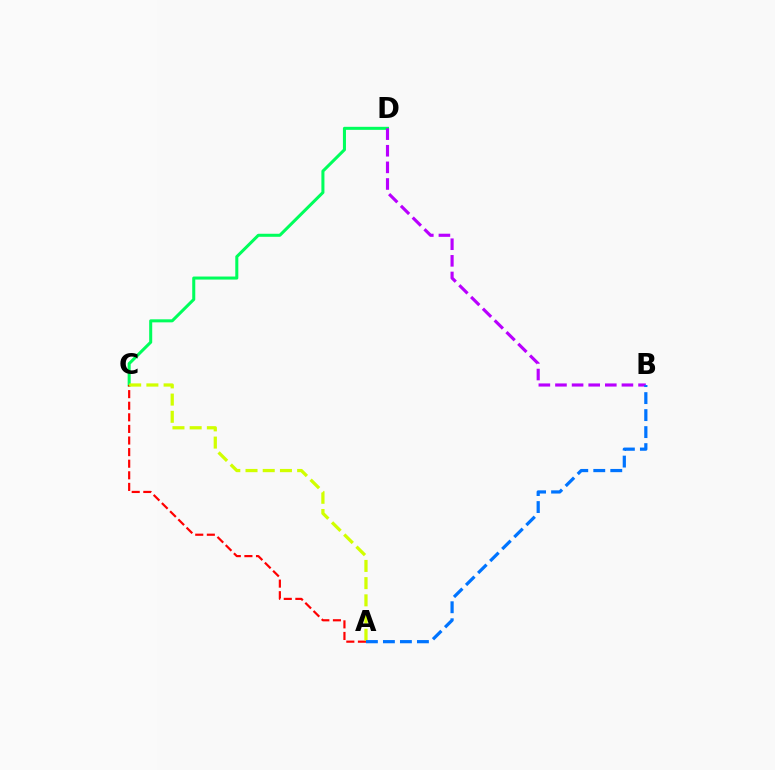{('C', 'D'): [{'color': '#00ff5c', 'line_style': 'solid', 'thickness': 2.19}], ('A', 'C'): [{'color': '#ff0000', 'line_style': 'dashed', 'thickness': 1.58}, {'color': '#d1ff00', 'line_style': 'dashed', 'thickness': 2.34}], ('B', 'D'): [{'color': '#b900ff', 'line_style': 'dashed', 'thickness': 2.26}], ('A', 'B'): [{'color': '#0074ff', 'line_style': 'dashed', 'thickness': 2.31}]}